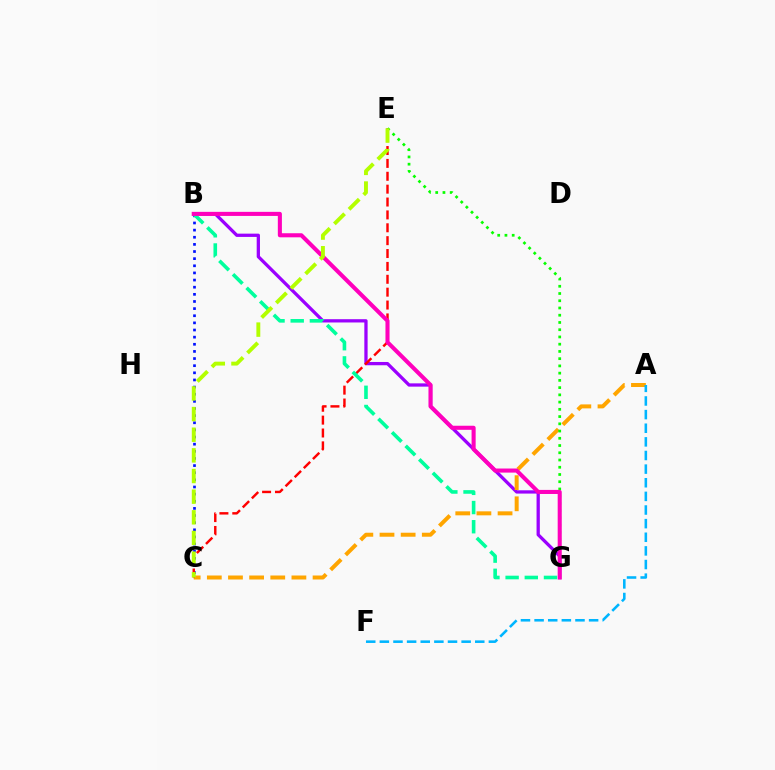{('B', 'G'): [{'color': '#9b00ff', 'line_style': 'solid', 'thickness': 2.36}, {'color': '#00ff9d', 'line_style': 'dashed', 'thickness': 2.61}, {'color': '#ff00bd', 'line_style': 'solid', 'thickness': 2.93}], ('B', 'C'): [{'color': '#0010ff', 'line_style': 'dotted', 'thickness': 1.94}], ('A', 'C'): [{'color': '#ffa500', 'line_style': 'dashed', 'thickness': 2.87}], ('C', 'E'): [{'color': '#ff0000', 'line_style': 'dashed', 'thickness': 1.75}, {'color': '#b3ff00', 'line_style': 'dashed', 'thickness': 2.81}], ('E', 'G'): [{'color': '#08ff00', 'line_style': 'dotted', 'thickness': 1.97}], ('A', 'F'): [{'color': '#00b5ff', 'line_style': 'dashed', 'thickness': 1.85}]}